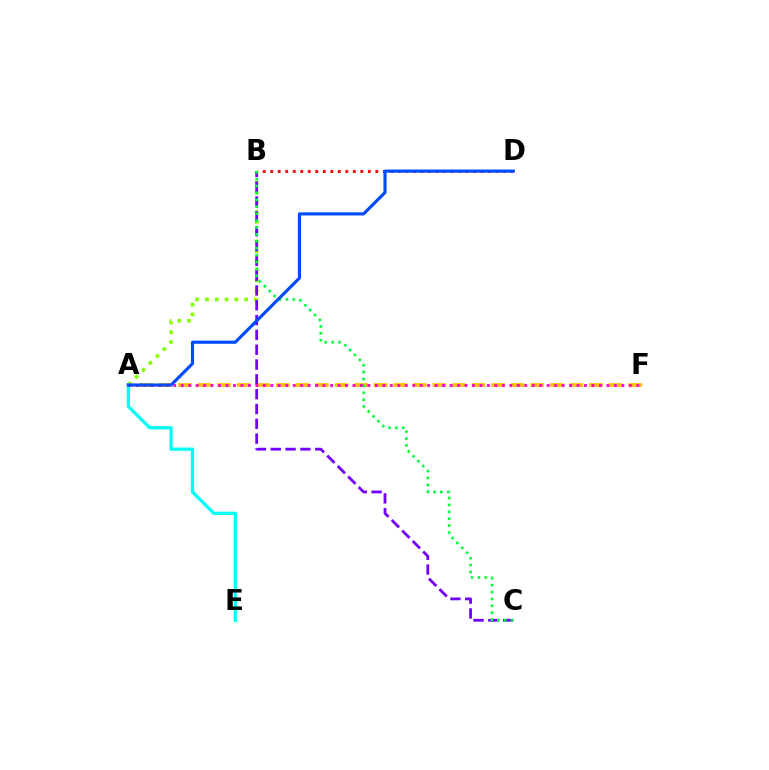{('A', 'B'): [{'color': '#84ff00', 'line_style': 'dotted', 'thickness': 2.66}], ('A', 'F'): [{'color': '#ffbd00', 'line_style': 'dashed', 'thickness': 2.66}, {'color': '#ff00cf', 'line_style': 'dotted', 'thickness': 2.03}], ('B', 'C'): [{'color': '#7200ff', 'line_style': 'dashed', 'thickness': 2.01}, {'color': '#00ff39', 'line_style': 'dotted', 'thickness': 1.88}], ('B', 'D'): [{'color': '#ff0000', 'line_style': 'dotted', 'thickness': 2.04}], ('A', 'E'): [{'color': '#00fff6', 'line_style': 'solid', 'thickness': 2.35}], ('A', 'D'): [{'color': '#004bff', 'line_style': 'solid', 'thickness': 2.26}]}